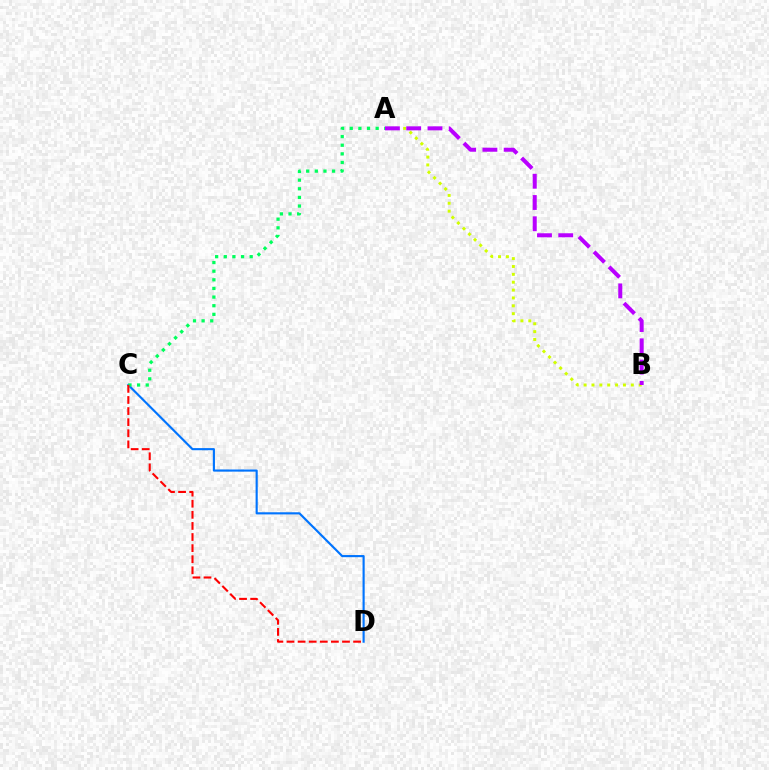{('A', 'B'): [{'color': '#d1ff00', 'line_style': 'dotted', 'thickness': 2.14}, {'color': '#b900ff', 'line_style': 'dashed', 'thickness': 2.89}], ('C', 'D'): [{'color': '#0074ff', 'line_style': 'solid', 'thickness': 1.54}, {'color': '#ff0000', 'line_style': 'dashed', 'thickness': 1.51}], ('A', 'C'): [{'color': '#00ff5c', 'line_style': 'dotted', 'thickness': 2.35}]}